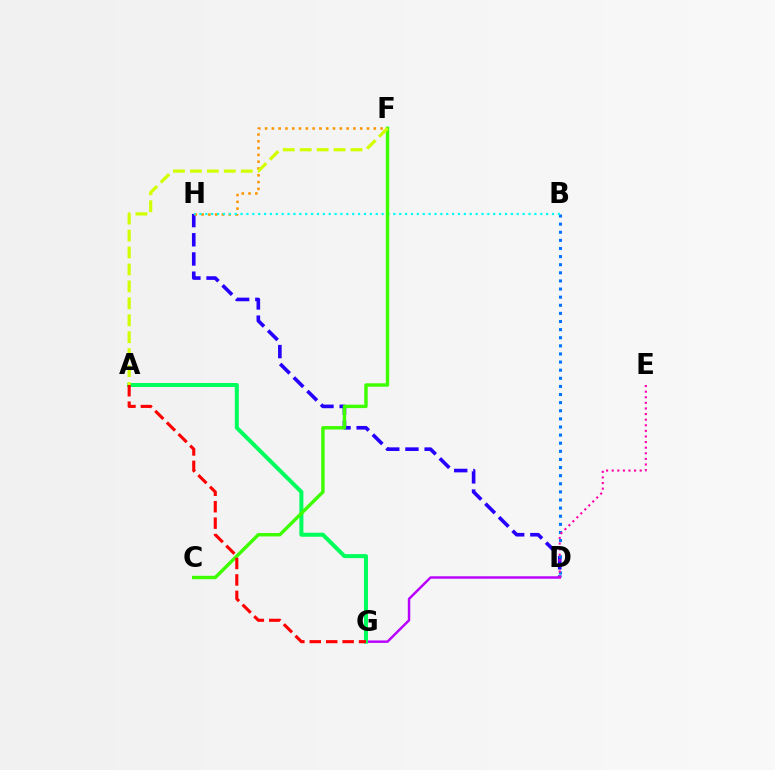{('D', 'H'): [{'color': '#2500ff', 'line_style': 'dashed', 'thickness': 2.61}], ('B', 'D'): [{'color': '#0074ff', 'line_style': 'dotted', 'thickness': 2.2}], ('D', 'G'): [{'color': '#b900ff', 'line_style': 'solid', 'thickness': 1.77}], ('A', 'G'): [{'color': '#00ff5c', 'line_style': 'solid', 'thickness': 2.9}, {'color': '#ff0000', 'line_style': 'dashed', 'thickness': 2.23}], ('F', 'H'): [{'color': '#ff9400', 'line_style': 'dotted', 'thickness': 1.85}], ('B', 'H'): [{'color': '#00fff6', 'line_style': 'dotted', 'thickness': 1.6}], ('C', 'F'): [{'color': '#3dff00', 'line_style': 'solid', 'thickness': 2.46}], ('D', 'E'): [{'color': '#ff00ac', 'line_style': 'dotted', 'thickness': 1.52}], ('A', 'F'): [{'color': '#d1ff00', 'line_style': 'dashed', 'thickness': 2.3}]}